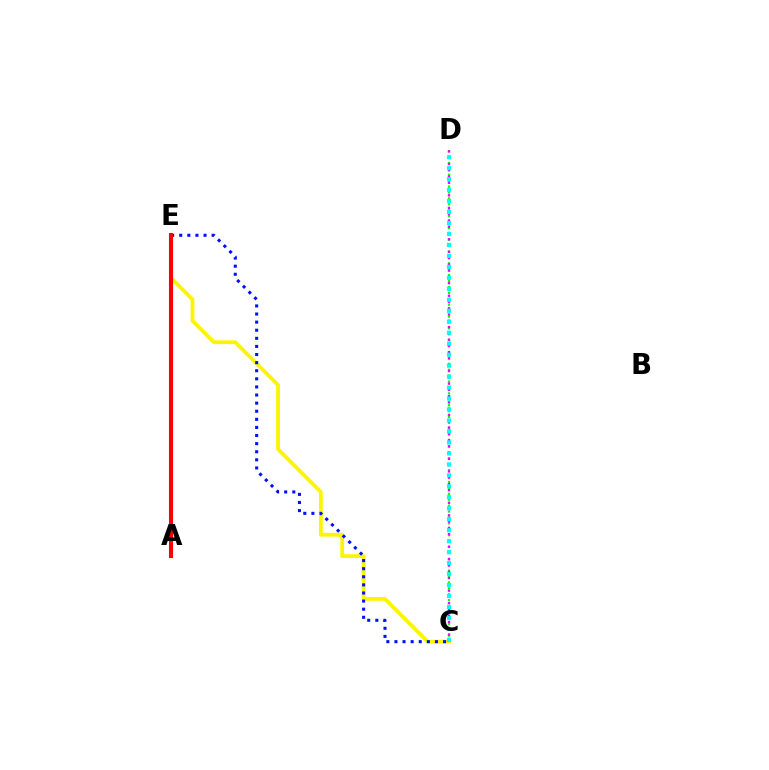{('C', 'E'): [{'color': '#fcf500', 'line_style': 'solid', 'thickness': 2.74}, {'color': '#0010ff', 'line_style': 'dotted', 'thickness': 2.2}], ('C', 'D'): [{'color': '#08ff00', 'line_style': 'dotted', 'thickness': 1.61}, {'color': '#ee00ff', 'line_style': 'dotted', 'thickness': 1.7}, {'color': '#00fff6', 'line_style': 'dotted', 'thickness': 2.98}], ('A', 'E'): [{'color': '#ff0000', 'line_style': 'solid', 'thickness': 2.94}]}